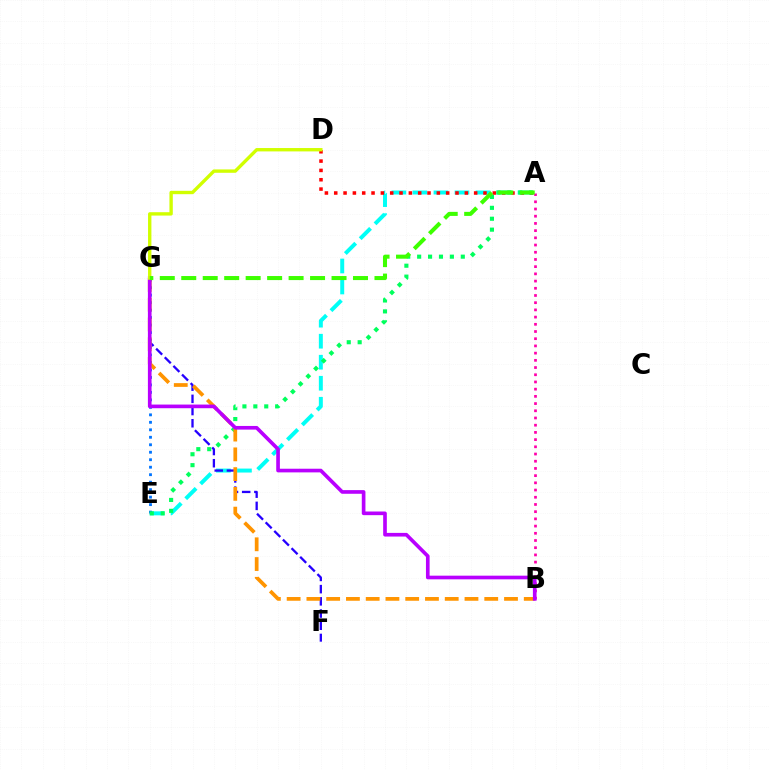{('A', 'E'): [{'color': '#00fff6', 'line_style': 'dashed', 'thickness': 2.86}, {'color': '#00ff5c', 'line_style': 'dotted', 'thickness': 2.96}], ('F', 'G'): [{'color': '#2500ff', 'line_style': 'dashed', 'thickness': 1.66}], ('E', 'G'): [{'color': '#0074ff', 'line_style': 'dotted', 'thickness': 2.03}], ('A', 'D'): [{'color': '#ff0000', 'line_style': 'dotted', 'thickness': 2.53}], ('A', 'B'): [{'color': '#ff00ac', 'line_style': 'dotted', 'thickness': 1.96}], ('B', 'G'): [{'color': '#ff9400', 'line_style': 'dashed', 'thickness': 2.68}, {'color': '#b900ff', 'line_style': 'solid', 'thickness': 2.63}], ('D', 'G'): [{'color': '#d1ff00', 'line_style': 'solid', 'thickness': 2.43}], ('A', 'G'): [{'color': '#3dff00', 'line_style': 'dashed', 'thickness': 2.92}]}